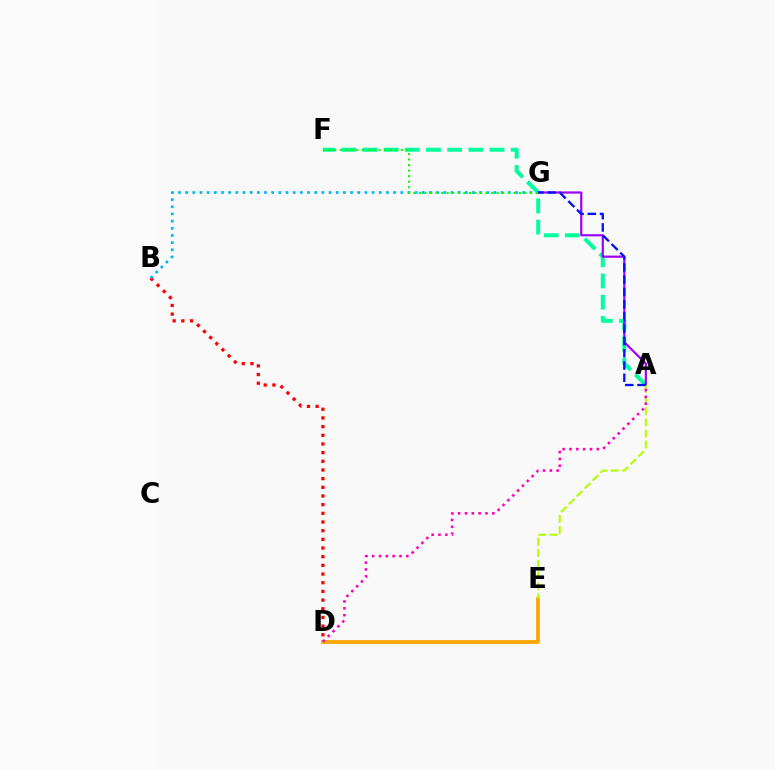{('A', 'F'): [{'color': '#00ff9d', 'line_style': 'dashed', 'thickness': 2.88}], ('A', 'G'): [{'color': '#9b00ff', 'line_style': 'solid', 'thickness': 1.57}, {'color': '#0010ff', 'line_style': 'dashed', 'thickness': 1.66}], ('B', 'D'): [{'color': '#ff0000', 'line_style': 'dotted', 'thickness': 2.36}], ('B', 'G'): [{'color': '#00b5ff', 'line_style': 'dotted', 'thickness': 1.95}], ('D', 'E'): [{'color': '#ffa500', 'line_style': 'solid', 'thickness': 2.7}], ('A', 'E'): [{'color': '#b3ff00', 'line_style': 'dashed', 'thickness': 1.51}], ('F', 'G'): [{'color': '#08ff00', 'line_style': 'dotted', 'thickness': 1.51}], ('A', 'D'): [{'color': '#ff00bd', 'line_style': 'dotted', 'thickness': 1.86}]}